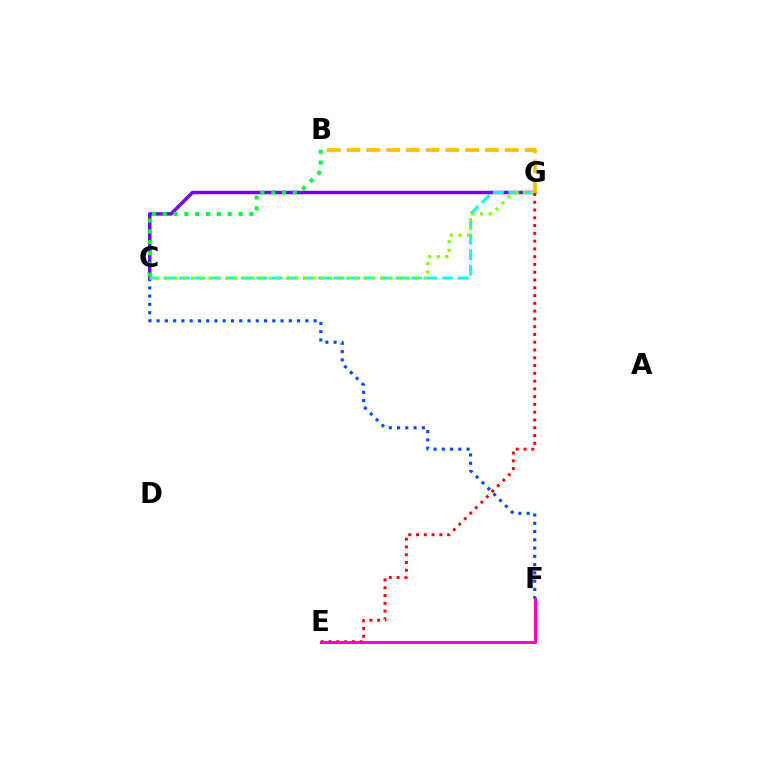{('C', 'F'): [{'color': '#004bff', 'line_style': 'dotted', 'thickness': 2.25}], ('C', 'G'): [{'color': '#7200ff', 'line_style': 'solid', 'thickness': 2.49}, {'color': '#00fff6', 'line_style': 'dashed', 'thickness': 2.1}, {'color': '#84ff00', 'line_style': 'dotted', 'thickness': 2.34}], ('B', 'C'): [{'color': '#00ff39', 'line_style': 'dotted', 'thickness': 2.94}], ('B', 'G'): [{'color': '#ffbd00', 'line_style': 'dashed', 'thickness': 2.69}], ('E', 'G'): [{'color': '#ff0000', 'line_style': 'dotted', 'thickness': 2.11}], ('E', 'F'): [{'color': '#ff00cf', 'line_style': 'solid', 'thickness': 2.19}]}